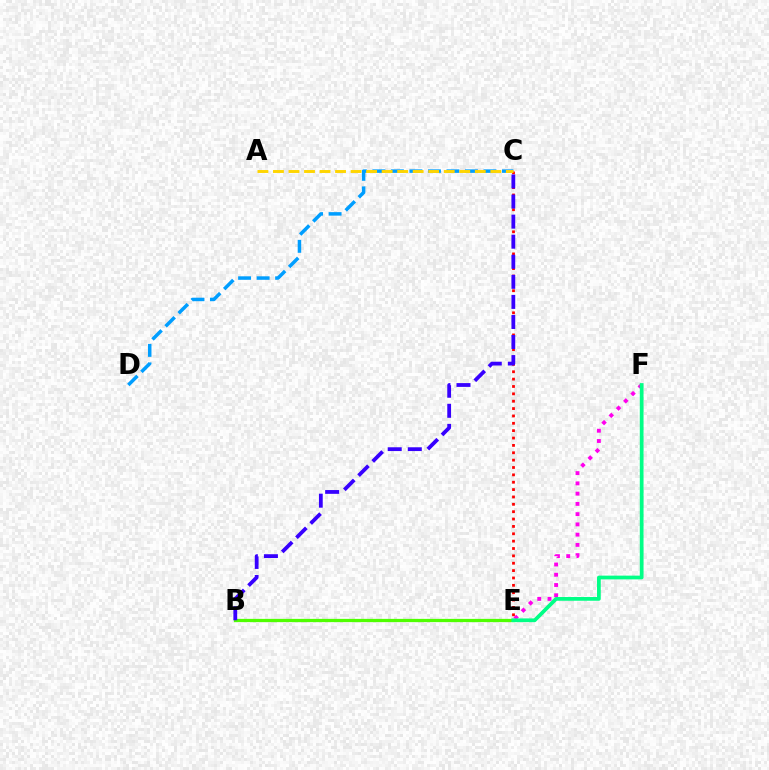{('B', 'E'): [{'color': '#4fff00', 'line_style': 'solid', 'thickness': 2.34}], ('C', 'D'): [{'color': '#009eff', 'line_style': 'dashed', 'thickness': 2.52}], ('C', 'E'): [{'color': '#ff0000', 'line_style': 'dotted', 'thickness': 2.0}], ('E', 'F'): [{'color': '#ff00ed', 'line_style': 'dotted', 'thickness': 2.79}, {'color': '#00ff86', 'line_style': 'solid', 'thickness': 2.69}], ('A', 'C'): [{'color': '#ffd500', 'line_style': 'dashed', 'thickness': 2.11}], ('B', 'C'): [{'color': '#3700ff', 'line_style': 'dashed', 'thickness': 2.73}]}